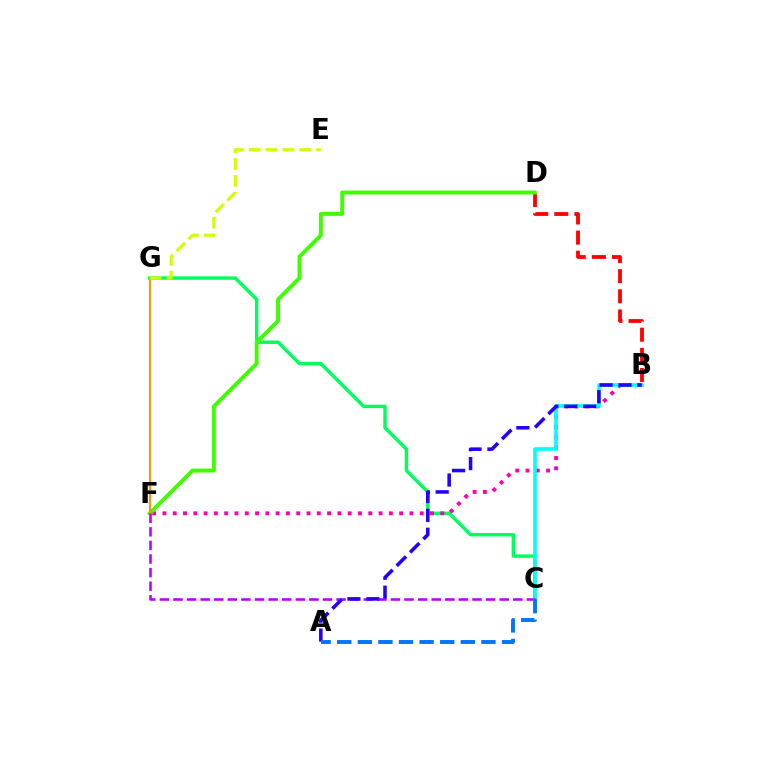{('C', 'G'): [{'color': '#00ff5c', 'line_style': 'solid', 'thickness': 2.47}], ('B', 'D'): [{'color': '#ff0000', 'line_style': 'dashed', 'thickness': 2.74}], ('B', 'F'): [{'color': '#ff00ac', 'line_style': 'dotted', 'thickness': 2.8}], ('B', 'C'): [{'color': '#00fff6', 'line_style': 'solid', 'thickness': 2.6}], ('D', 'F'): [{'color': '#3dff00', 'line_style': 'solid', 'thickness': 2.82}], ('F', 'G'): [{'color': '#ff9400', 'line_style': 'solid', 'thickness': 1.54}], ('E', 'G'): [{'color': '#d1ff00', 'line_style': 'dashed', 'thickness': 2.29}], ('C', 'F'): [{'color': '#b900ff', 'line_style': 'dashed', 'thickness': 1.85}], ('A', 'B'): [{'color': '#2500ff', 'line_style': 'dashed', 'thickness': 2.57}], ('A', 'C'): [{'color': '#0074ff', 'line_style': 'dashed', 'thickness': 2.8}]}